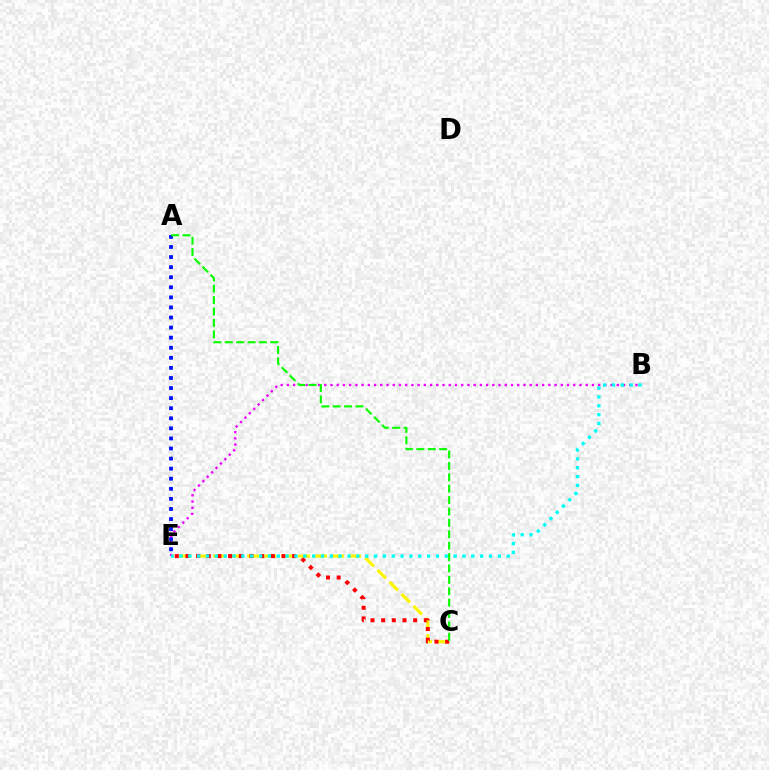{('C', 'E'): [{'color': '#fcf500', 'line_style': 'dashed', 'thickness': 2.31}, {'color': '#ff0000', 'line_style': 'dotted', 'thickness': 2.9}], ('B', 'E'): [{'color': '#ee00ff', 'line_style': 'dotted', 'thickness': 1.69}, {'color': '#00fff6', 'line_style': 'dotted', 'thickness': 2.4}], ('A', 'E'): [{'color': '#0010ff', 'line_style': 'dotted', 'thickness': 2.74}], ('A', 'C'): [{'color': '#08ff00', 'line_style': 'dashed', 'thickness': 1.55}]}